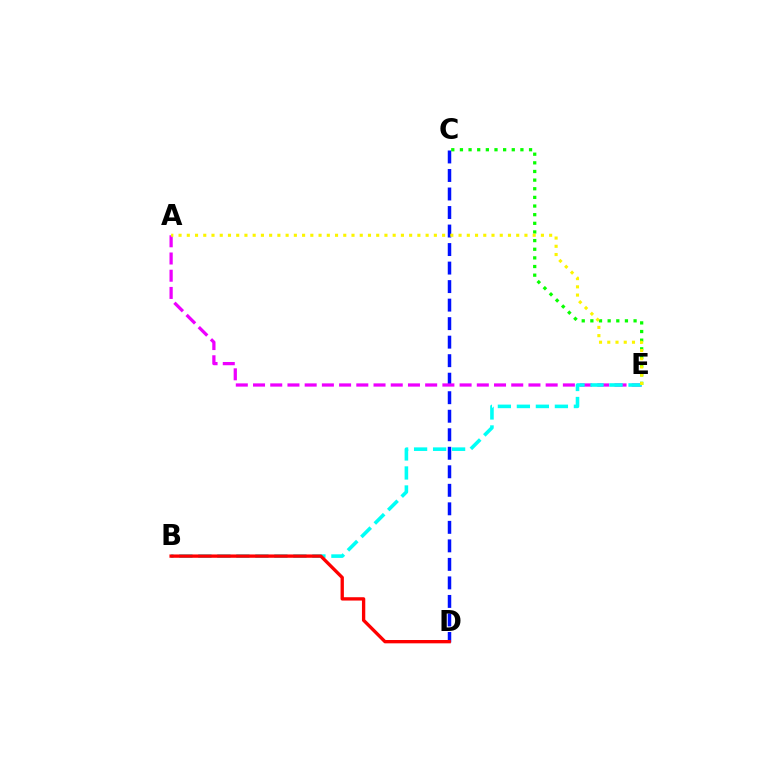{('C', 'D'): [{'color': '#0010ff', 'line_style': 'dashed', 'thickness': 2.52}], ('C', 'E'): [{'color': '#08ff00', 'line_style': 'dotted', 'thickness': 2.35}], ('A', 'E'): [{'color': '#ee00ff', 'line_style': 'dashed', 'thickness': 2.34}, {'color': '#fcf500', 'line_style': 'dotted', 'thickness': 2.24}], ('B', 'E'): [{'color': '#00fff6', 'line_style': 'dashed', 'thickness': 2.58}], ('B', 'D'): [{'color': '#ff0000', 'line_style': 'solid', 'thickness': 2.4}]}